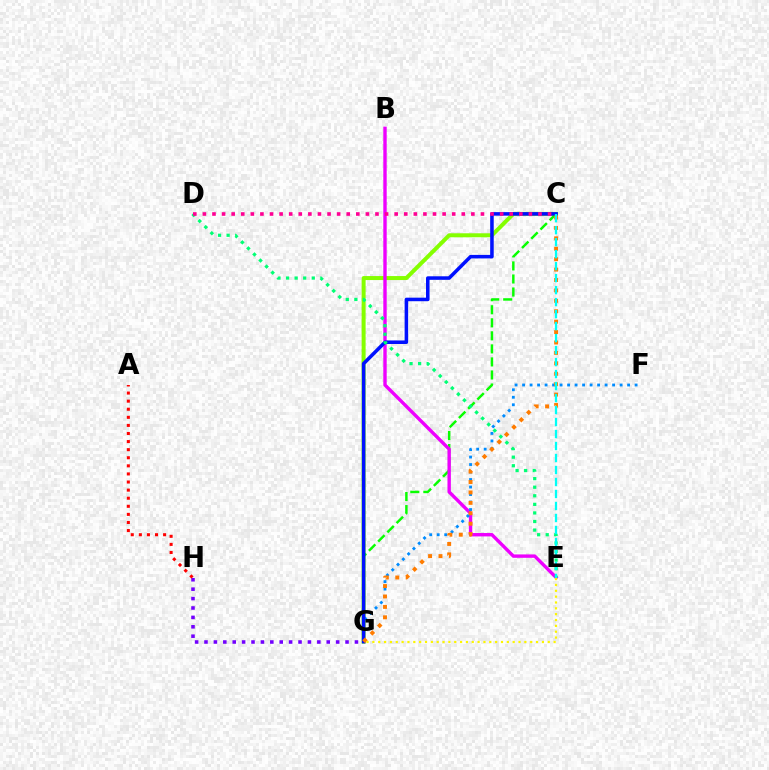{('G', 'H'): [{'color': '#7200ff', 'line_style': 'dotted', 'thickness': 2.55}], ('C', 'G'): [{'color': '#84ff00', 'line_style': 'solid', 'thickness': 2.88}, {'color': '#08ff00', 'line_style': 'dashed', 'thickness': 1.77}, {'color': '#0010ff', 'line_style': 'solid', 'thickness': 2.55}, {'color': '#ff7c00', 'line_style': 'dotted', 'thickness': 2.83}], ('B', 'E'): [{'color': '#ee00ff', 'line_style': 'solid', 'thickness': 2.44}], ('F', 'G'): [{'color': '#008cff', 'line_style': 'dotted', 'thickness': 2.04}], ('A', 'H'): [{'color': '#ff0000', 'line_style': 'dotted', 'thickness': 2.2}], ('D', 'E'): [{'color': '#00ff74', 'line_style': 'dotted', 'thickness': 2.33}], ('E', 'G'): [{'color': '#fcf500', 'line_style': 'dotted', 'thickness': 1.59}], ('C', 'D'): [{'color': '#ff0094', 'line_style': 'dotted', 'thickness': 2.61}], ('C', 'E'): [{'color': '#00fff6', 'line_style': 'dashed', 'thickness': 1.63}]}